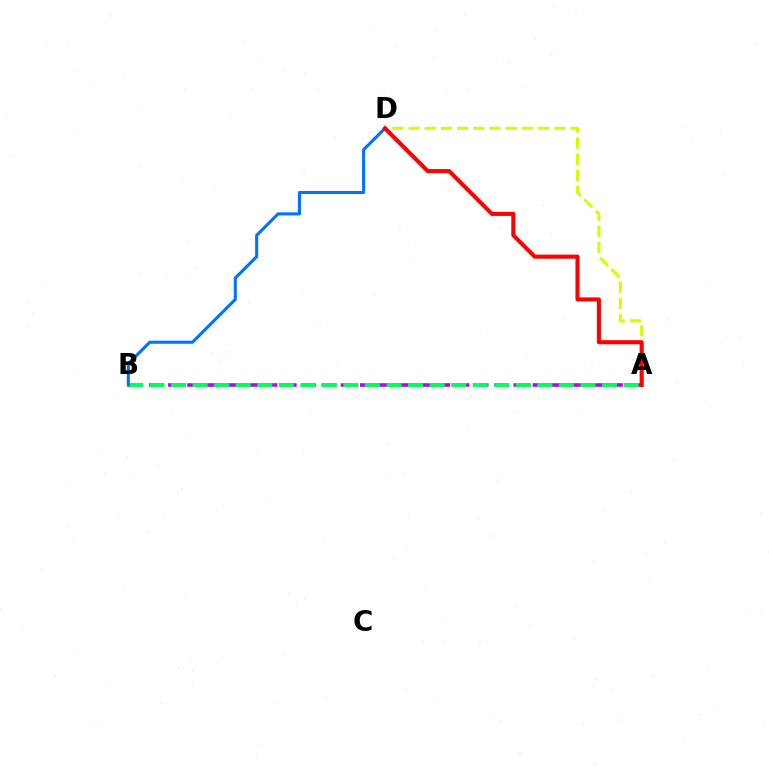{('A', 'D'): [{'color': '#d1ff00', 'line_style': 'dashed', 'thickness': 2.2}, {'color': '#ff0000', 'line_style': 'solid', 'thickness': 2.94}], ('A', 'B'): [{'color': '#b900ff', 'line_style': 'dashed', 'thickness': 2.61}, {'color': '#00ff5c', 'line_style': 'dashed', 'thickness': 2.93}], ('B', 'D'): [{'color': '#0074ff', 'line_style': 'solid', 'thickness': 2.23}]}